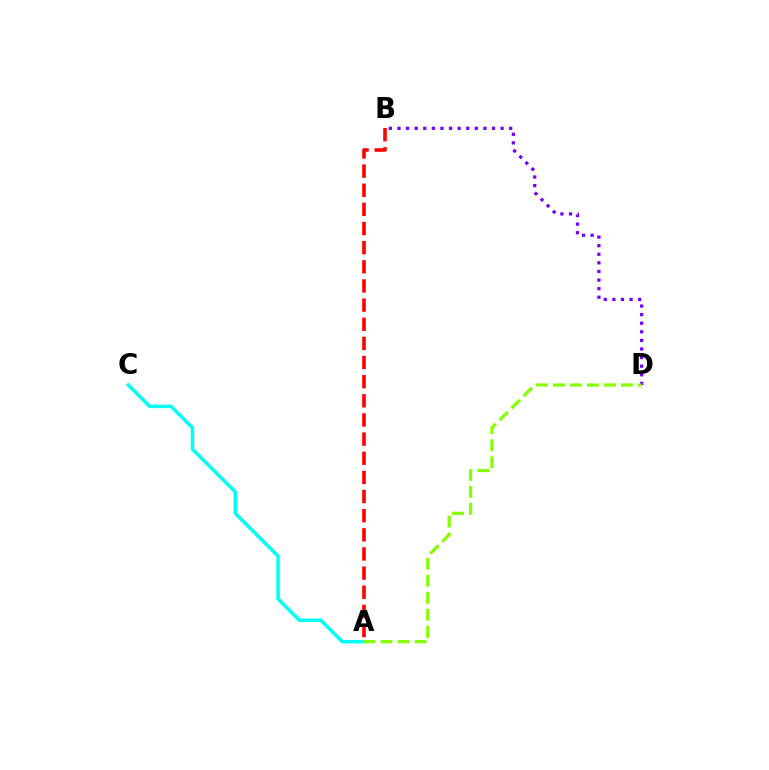{('A', 'C'): [{'color': '#00fff6', 'line_style': 'solid', 'thickness': 2.51}], ('A', 'B'): [{'color': '#ff0000', 'line_style': 'dashed', 'thickness': 2.6}], ('B', 'D'): [{'color': '#7200ff', 'line_style': 'dotted', 'thickness': 2.34}], ('A', 'D'): [{'color': '#84ff00', 'line_style': 'dashed', 'thickness': 2.31}]}